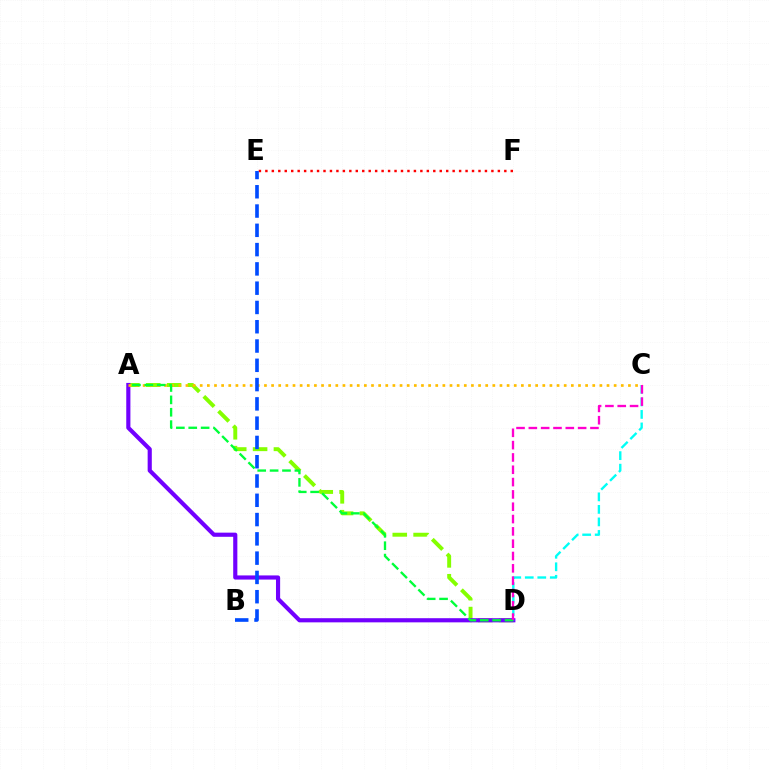{('A', 'D'): [{'color': '#84ff00', 'line_style': 'dashed', 'thickness': 2.83}, {'color': '#7200ff', 'line_style': 'solid', 'thickness': 2.99}, {'color': '#00ff39', 'line_style': 'dashed', 'thickness': 1.68}], ('E', 'F'): [{'color': '#ff0000', 'line_style': 'dotted', 'thickness': 1.75}], ('C', 'D'): [{'color': '#00fff6', 'line_style': 'dashed', 'thickness': 1.7}, {'color': '#ff00cf', 'line_style': 'dashed', 'thickness': 1.67}], ('A', 'C'): [{'color': '#ffbd00', 'line_style': 'dotted', 'thickness': 1.94}], ('B', 'E'): [{'color': '#004bff', 'line_style': 'dashed', 'thickness': 2.62}]}